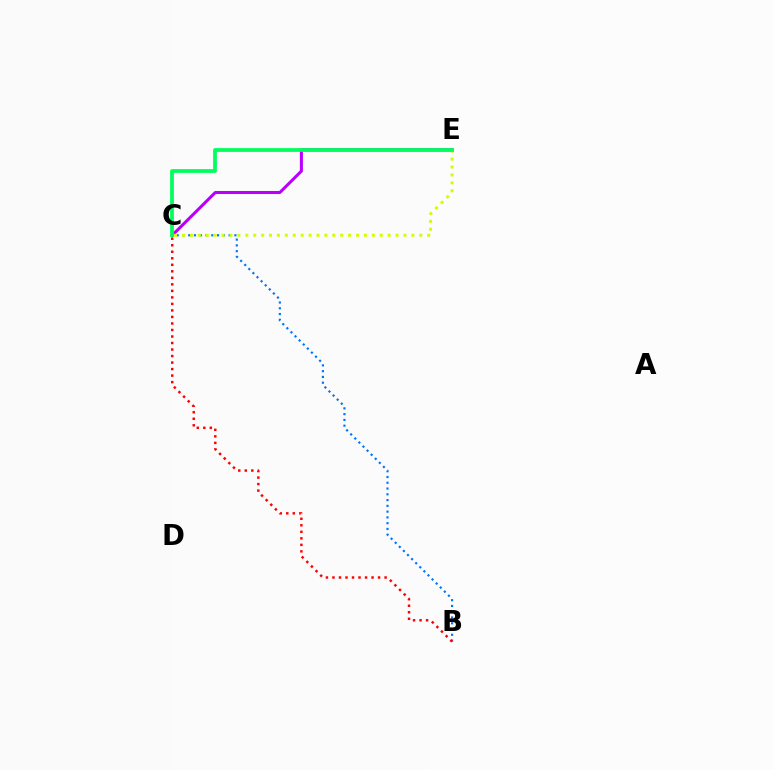{('B', 'C'): [{'color': '#0074ff', 'line_style': 'dotted', 'thickness': 1.57}, {'color': '#ff0000', 'line_style': 'dotted', 'thickness': 1.77}], ('C', 'E'): [{'color': '#b900ff', 'line_style': 'solid', 'thickness': 2.19}, {'color': '#d1ff00', 'line_style': 'dotted', 'thickness': 2.15}, {'color': '#00ff5c', 'line_style': 'solid', 'thickness': 2.71}]}